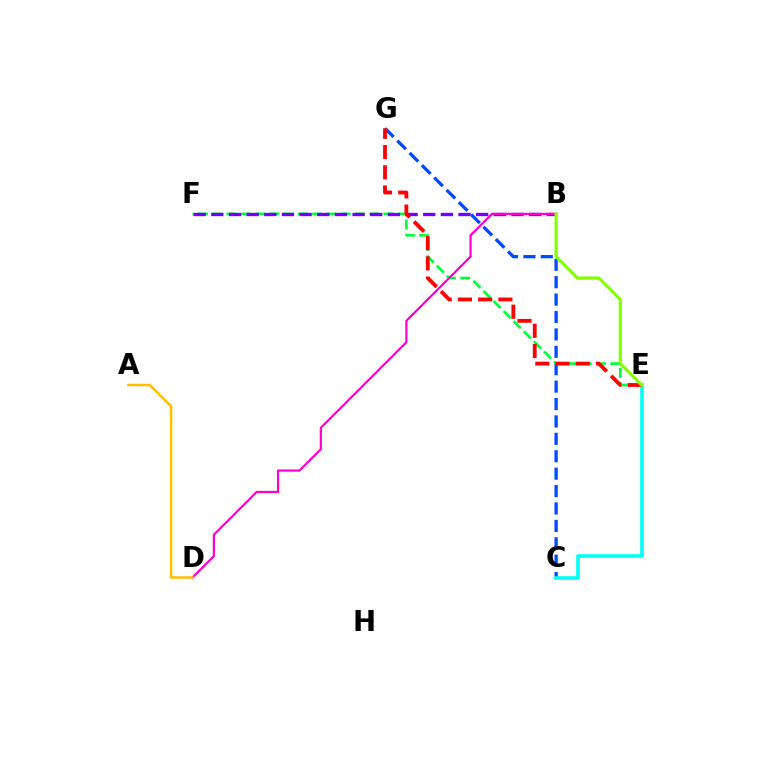{('C', 'G'): [{'color': '#004bff', 'line_style': 'dashed', 'thickness': 2.36}], ('E', 'F'): [{'color': '#00ff39', 'line_style': 'dashed', 'thickness': 1.94}], ('C', 'E'): [{'color': '#00fff6', 'line_style': 'solid', 'thickness': 2.61}], ('B', 'F'): [{'color': '#7200ff', 'line_style': 'dashed', 'thickness': 2.4}], ('B', 'D'): [{'color': '#ff00cf', 'line_style': 'solid', 'thickness': 1.6}], ('A', 'D'): [{'color': '#ffbd00', 'line_style': 'solid', 'thickness': 1.78}], ('E', 'G'): [{'color': '#ff0000', 'line_style': 'dashed', 'thickness': 2.75}], ('B', 'E'): [{'color': '#84ff00', 'line_style': 'solid', 'thickness': 2.3}]}